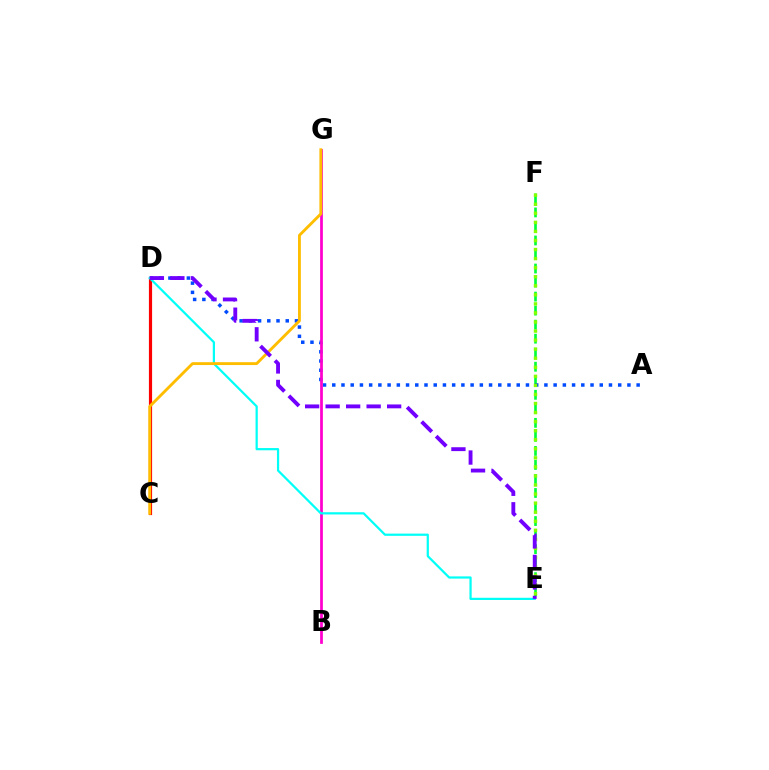{('E', 'F'): [{'color': '#00ff39', 'line_style': 'dashed', 'thickness': 1.91}, {'color': '#84ff00', 'line_style': 'dotted', 'thickness': 2.46}], ('A', 'D'): [{'color': '#004bff', 'line_style': 'dotted', 'thickness': 2.51}], ('B', 'G'): [{'color': '#ff00cf', 'line_style': 'solid', 'thickness': 1.98}], ('C', 'D'): [{'color': '#ff0000', 'line_style': 'solid', 'thickness': 2.29}], ('D', 'E'): [{'color': '#00fff6', 'line_style': 'solid', 'thickness': 1.6}, {'color': '#7200ff', 'line_style': 'dashed', 'thickness': 2.78}], ('C', 'G'): [{'color': '#ffbd00', 'line_style': 'solid', 'thickness': 2.06}]}